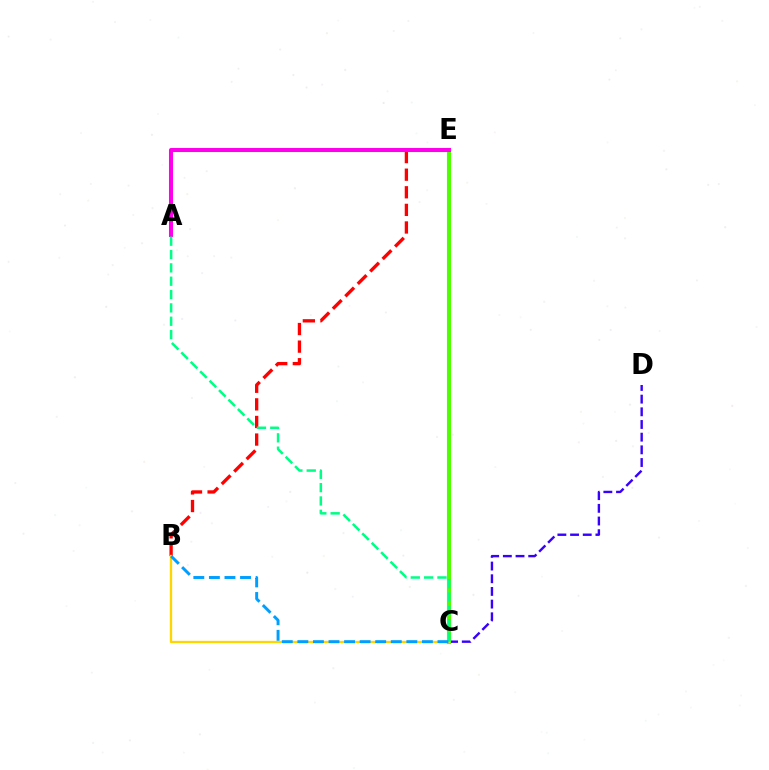{('C', 'D'): [{'color': '#3700ff', 'line_style': 'dashed', 'thickness': 1.72}], ('B', 'E'): [{'color': '#ff0000', 'line_style': 'dashed', 'thickness': 2.39}], ('C', 'E'): [{'color': '#4fff00', 'line_style': 'solid', 'thickness': 2.96}], ('A', 'E'): [{'color': '#ff00ed', 'line_style': 'solid', 'thickness': 2.92}], ('B', 'C'): [{'color': '#ffd500', 'line_style': 'solid', 'thickness': 1.68}, {'color': '#009eff', 'line_style': 'dashed', 'thickness': 2.11}], ('A', 'C'): [{'color': '#00ff86', 'line_style': 'dashed', 'thickness': 1.81}]}